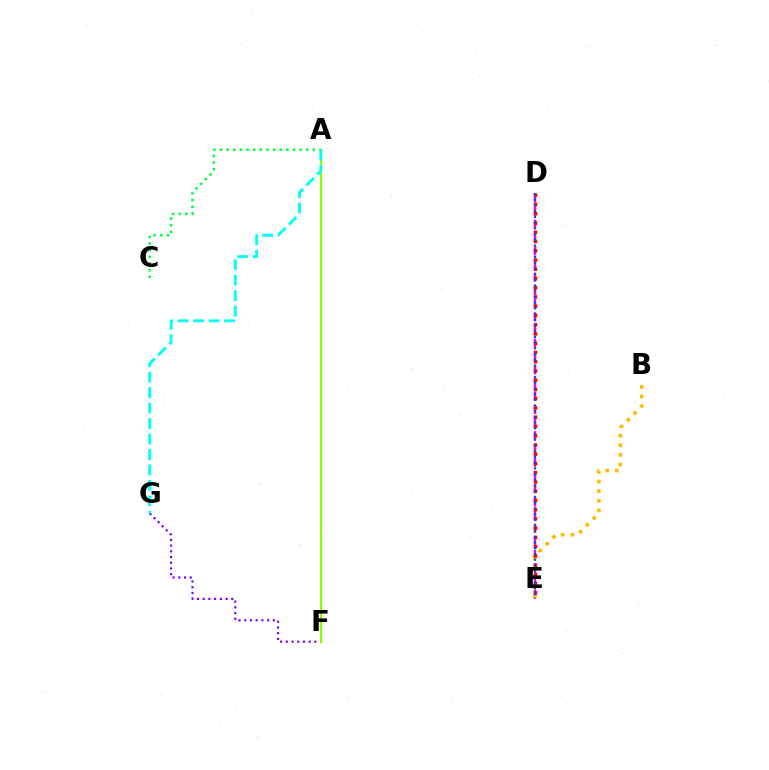{('D', 'E'): [{'color': '#ff00cf', 'line_style': 'dashed', 'thickness': 1.8}, {'color': '#ff0000', 'line_style': 'dotted', 'thickness': 2.51}, {'color': '#004bff', 'line_style': 'dotted', 'thickness': 1.55}], ('F', 'G'): [{'color': '#7200ff', 'line_style': 'dotted', 'thickness': 1.55}], ('B', 'E'): [{'color': '#ffbd00', 'line_style': 'dotted', 'thickness': 2.61}], ('A', 'F'): [{'color': '#84ff00', 'line_style': 'solid', 'thickness': 1.53}], ('A', 'C'): [{'color': '#00ff39', 'line_style': 'dotted', 'thickness': 1.8}], ('A', 'G'): [{'color': '#00fff6', 'line_style': 'dashed', 'thickness': 2.1}]}